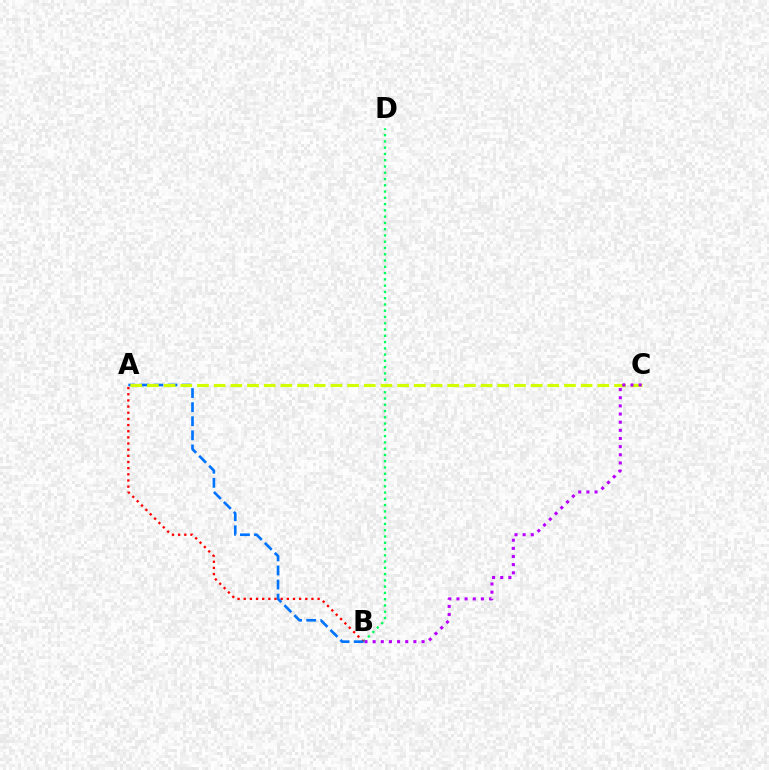{('B', 'D'): [{'color': '#00ff5c', 'line_style': 'dotted', 'thickness': 1.7}], ('A', 'B'): [{'color': '#ff0000', 'line_style': 'dotted', 'thickness': 1.67}, {'color': '#0074ff', 'line_style': 'dashed', 'thickness': 1.91}], ('A', 'C'): [{'color': '#d1ff00', 'line_style': 'dashed', 'thickness': 2.27}], ('B', 'C'): [{'color': '#b900ff', 'line_style': 'dotted', 'thickness': 2.21}]}